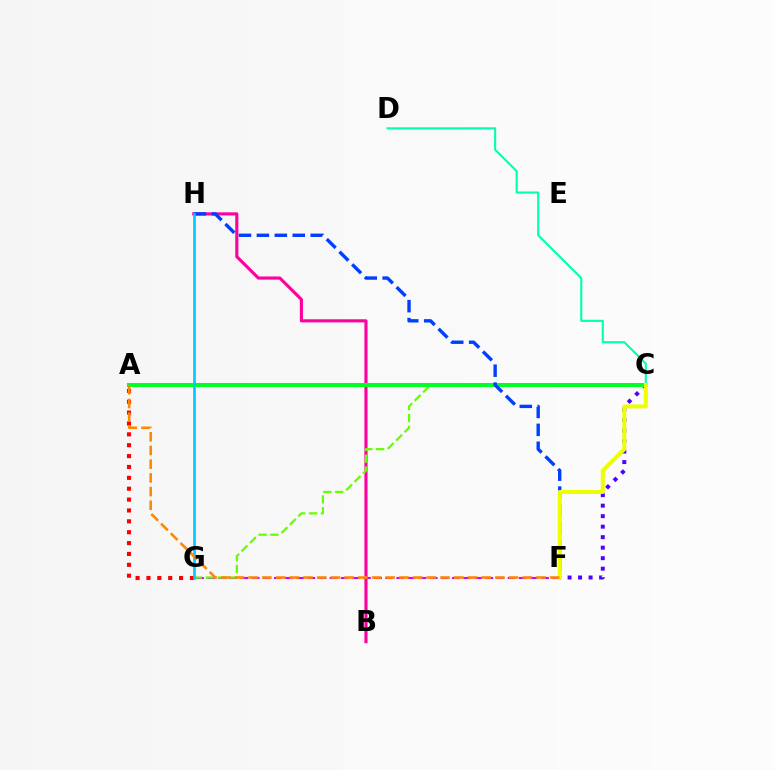{('F', 'G'): [{'color': '#d600ff', 'line_style': 'dashed', 'thickness': 1.51}], ('C', 'F'): [{'color': '#4f00ff', 'line_style': 'dotted', 'thickness': 2.85}, {'color': '#eeff00', 'line_style': 'solid', 'thickness': 2.89}], ('B', 'H'): [{'color': '#ff00a0', 'line_style': 'solid', 'thickness': 2.25}], ('A', 'G'): [{'color': '#ff0000', 'line_style': 'dotted', 'thickness': 2.95}], ('C', 'G'): [{'color': '#66ff00', 'line_style': 'dashed', 'thickness': 1.61}], ('C', 'D'): [{'color': '#00ffaf', 'line_style': 'solid', 'thickness': 1.5}], ('A', 'C'): [{'color': '#00ff27', 'line_style': 'solid', 'thickness': 2.89}], ('F', 'H'): [{'color': '#003fff', 'line_style': 'dashed', 'thickness': 2.44}], ('G', 'H'): [{'color': '#00c7ff', 'line_style': 'solid', 'thickness': 1.9}], ('A', 'F'): [{'color': '#ff8800', 'line_style': 'dashed', 'thickness': 1.86}]}